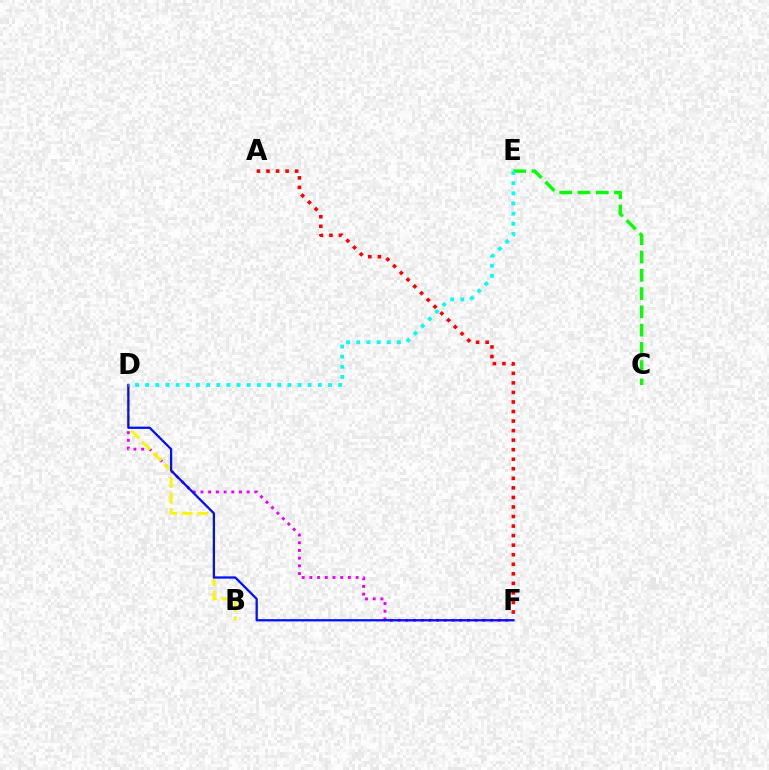{('D', 'F'): [{'color': '#ee00ff', 'line_style': 'dotted', 'thickness': 2.09}, {'color': '#0010ff', 'line_style': 'solid', 'thickness': 1.63}], ('C', 'E'): [{'color': '#08ff00', 'line_style': 'dashed', 'thickness': 2.48}], ('B', 'D'): [{'color': '#fcf500', 'line_style': 'dashed', 'thickness': 2.13}], ('A', 'F'): [{'color': '#ff0000', 'line_style': 'dotted', 'thickness': 2.59}], ('D', 'E'): [{'color': '#00fff6', 'line_style': 'dotted', 'thickness': 2.76}]}